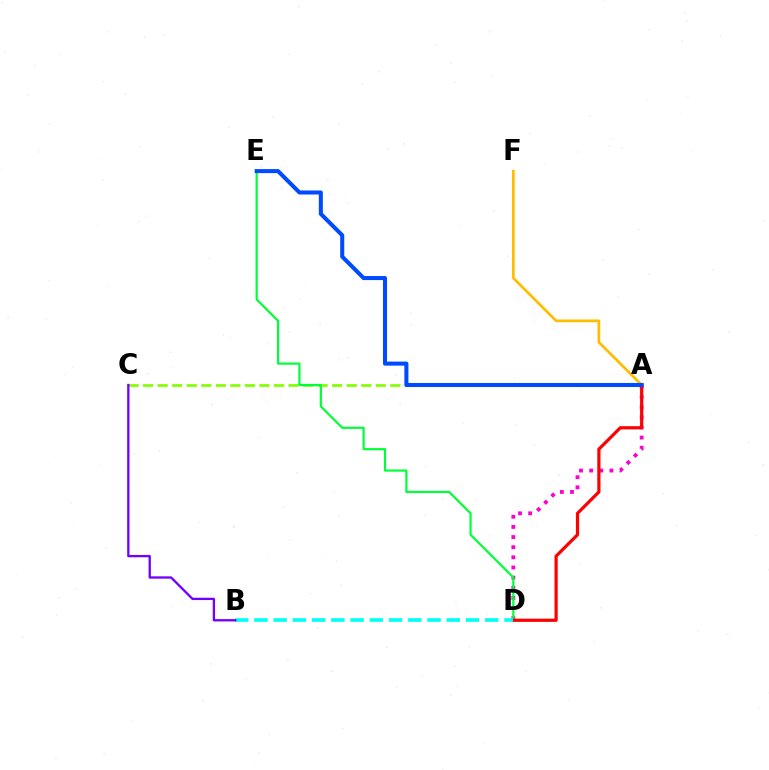{('A', 'C'): [{'color': '#84ff00', 'line_style': 'dashed', 'thickness': 1.98}], ('A', 'D'): [{'color': '#ff00cf', 'line_style': 'dotted', 'thickness': 2.75}, {'color': '#ff0000', 'line_style': 'solid', 'thickness': 2.3}], ('D', 'E'): [{'color': '#00ff39', 'line_style': 'solid', 'thickness': 1.58}], ('B', 'D'): [{'color': '#00fff6', 'line_style': 'dashed', 'thickness': 2.61}], ('A', 'F'): [{'color': '#ffbd00', 'line_style': 'solid', 'thickness': 1.97}], ('A', 'E'): [{'color': '#004bff', 'line_style': 'solid', 'thickness': 2.91}], ('B', 'C'): [{'color': '#7200ff', 'line_style': 'solid', 'thickness': 1.67}]}